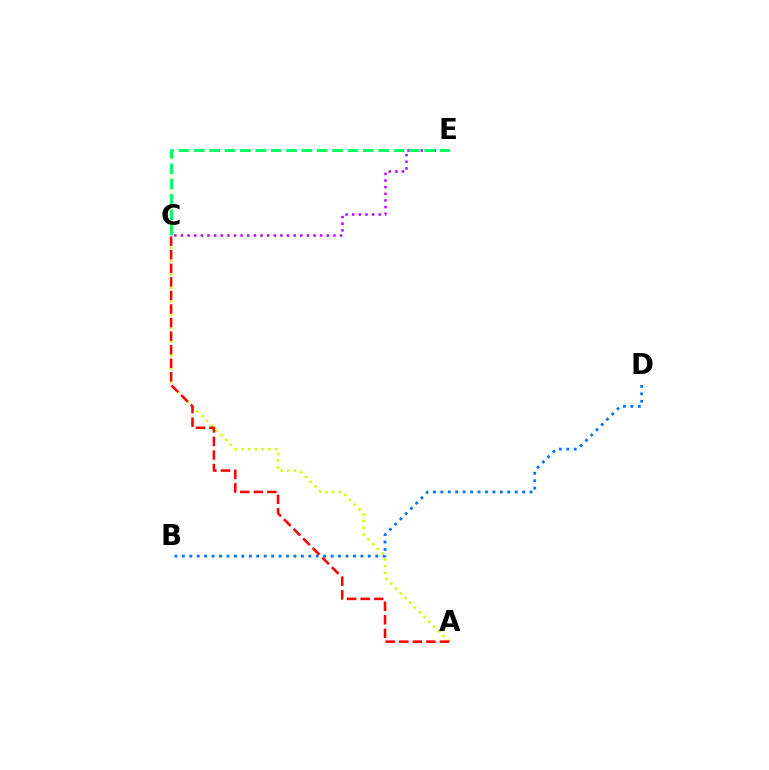{('A', 'C'): [{'color': '#d1ff00', 'line_style': 'dotted', 'thickness': 1.83}, {'color': '#ff0000', 'line_style': 'dashed', 'thickness': 1.84}], ('B', 'D'): [{'color': '#0074ff', 'line_style': 'dotted', 'thickness': 2.02}], ('C', 'E'): [{'color': '#b900ff', 'line_style': 'dotted', 'thickness': 1.8}, {'color': '#00ff5c', 'line_style': 'dashed', 'thickness': 2.09}]}